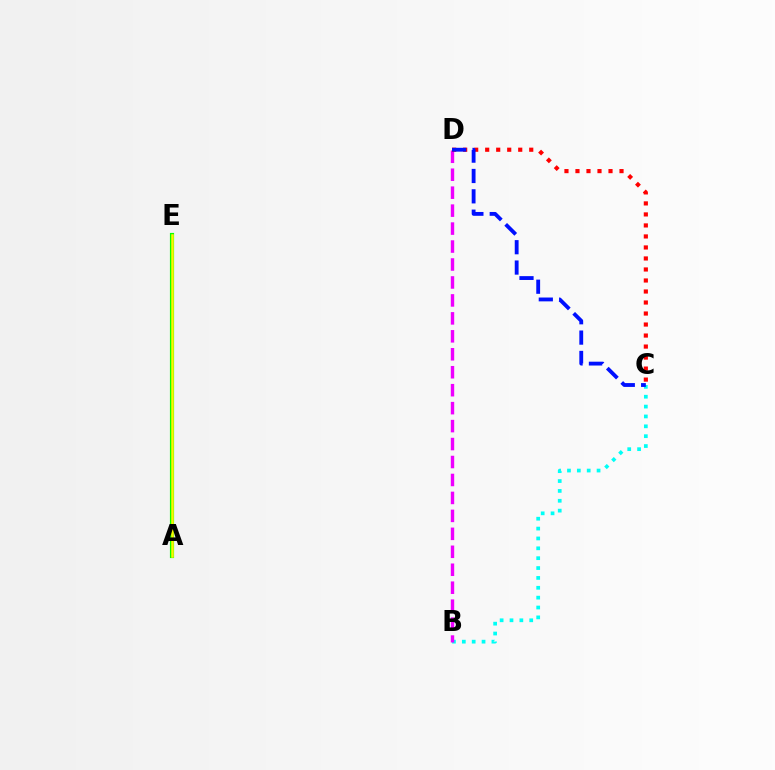{('B', 'C'): [{'color': '#00fff6', 'line_style': 'dotted', 'thickness': 2.68}], ('B', 'D'): [{'color': '#ee00ff', 'line_style': 'dashed', 'thickness': 2.44}], ('A', 'E'): [{'color': '#08ff00', 'line_style': 'solid', 'thickness': 2.99}, {'color': '#fcf500', 'line_style': 'solid', 'thickness': 1.81}], ('C', 'D'): [{'color': '#ff0000', 'line_style': 'dotted', 'thickness': 2.99}, {'color': '#0010ff', 'line_style': 'dashed', 'thickness': 2.76}]}